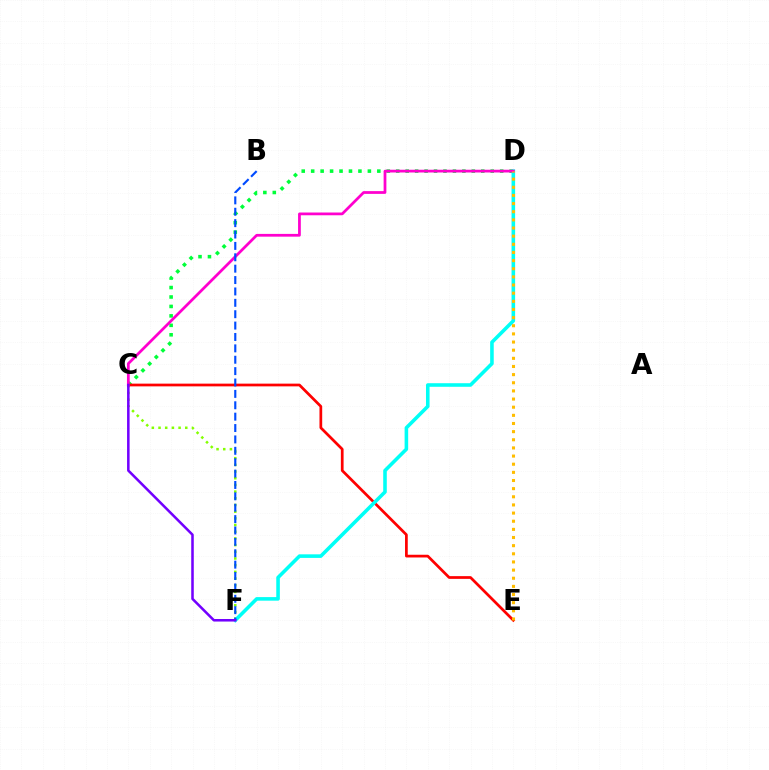{('C', 'D'): [{'color': '#00ff39', 'line_style': 'dotted', 'thickness': 2.57}, {'color': '#ff00cf', 'line_style': 'solid', 'thickness': 1.98}], ('C', 'F'): [{'color': '#84ff00', 'line_style': 'dotted', 'thickness': 1.82}, {'color': '#7200ff', 'line_style': 'solid', 'thickness': 1.83}], ('C', 'E'): [{'color': '#ff0000', 'line_style': 'solid', 'thickness': 1.96}], ('D', 'F'): [{'color': '#00fff6', 'line_style': 'solid', 'thickness': 2.57}], ('D', 'E'): [{'color': '#ffbd00', 'line_style': 'dotted', 'thickness': 2.21}], ('B', 'F'): [{'color': '#004bff', 'line_style': 'dashed', 'thickness': 1.55}]}